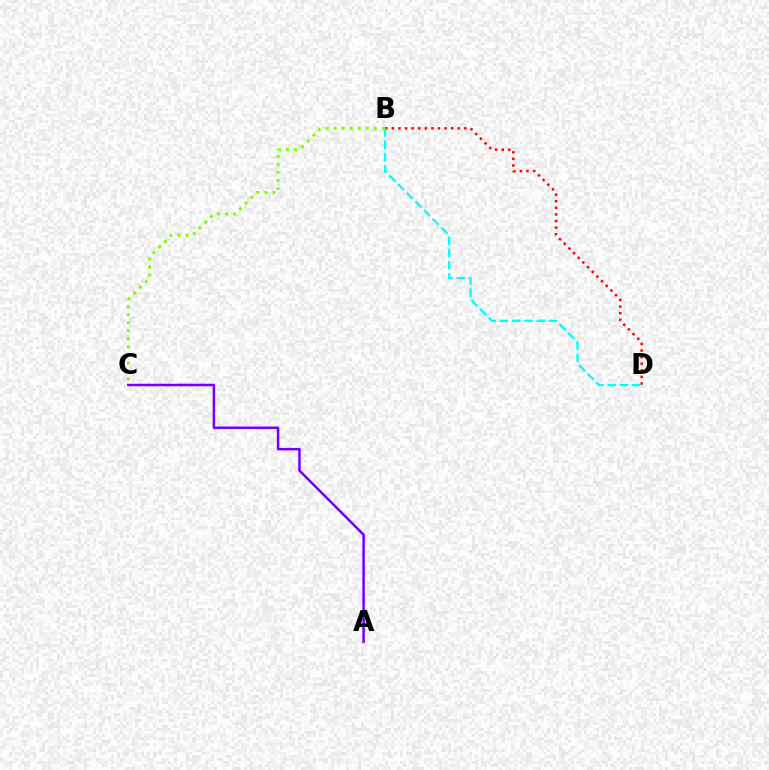{('B', 'D'): [{'color': '#ff0000', 'line_style': 'dotted', 'thickness': 1.79}, {'color': '#00fff6', 'line_style': 'dashed', 'thickness': 1.66}], ('B', 'C'): [{'color': '#84ff00', 'line_style': 'dotted', 'thickness': 2.19}], ('A', 'C'): [{'color': '#7200ff', 'line_style': 'solid', 'thickness': 1.81}]}